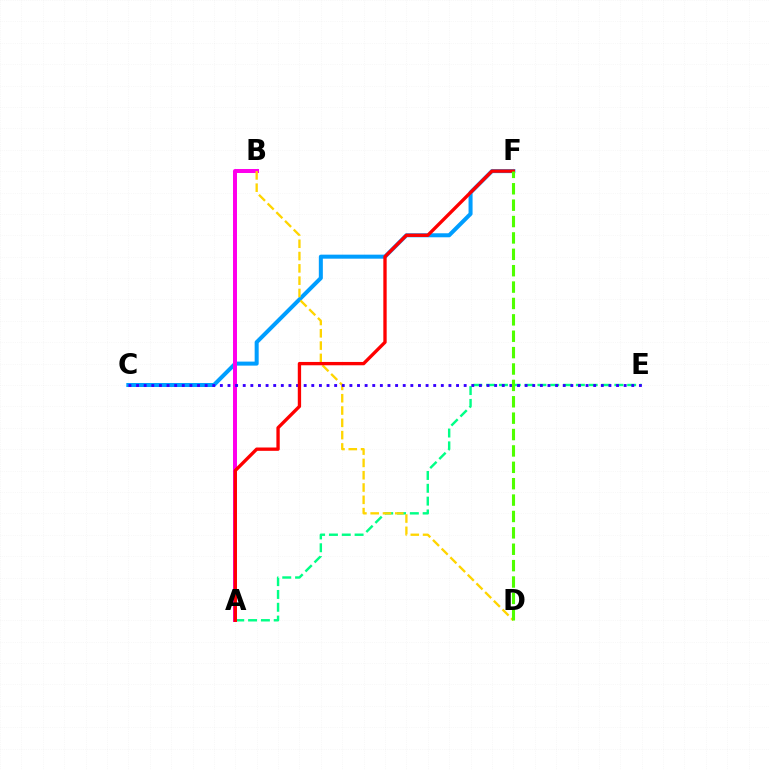{('A', 'E'): [{'color': '#00ff86', 'line_style': 'dashed', 'thickness': 1.74}], ('C', 'F'): [{'color': '#009eff', 'line_style': 'solid', 'thickness': 2.89}], ('A', 'B'): [{'color': '#ff00ed', 'line_style': 'solid', 'thickness': 2.87}], ('B', 'D'): [{'color': '#ffd500', 'line_style': 'dashed', 'thickness': 1.67}], ('C', 'E'): [{'color': '#3700ff', 'line_style': 'dotted', 'thickness': 2.07}], ('A', 'F'): [{'color': '#ff0000', 'line_style': 'solid', 'thickness': 2.4}], ('D', 'F'): [{'color': '#4fff00', 'line_style': 'dashed', 'thickness': 2.23}]}